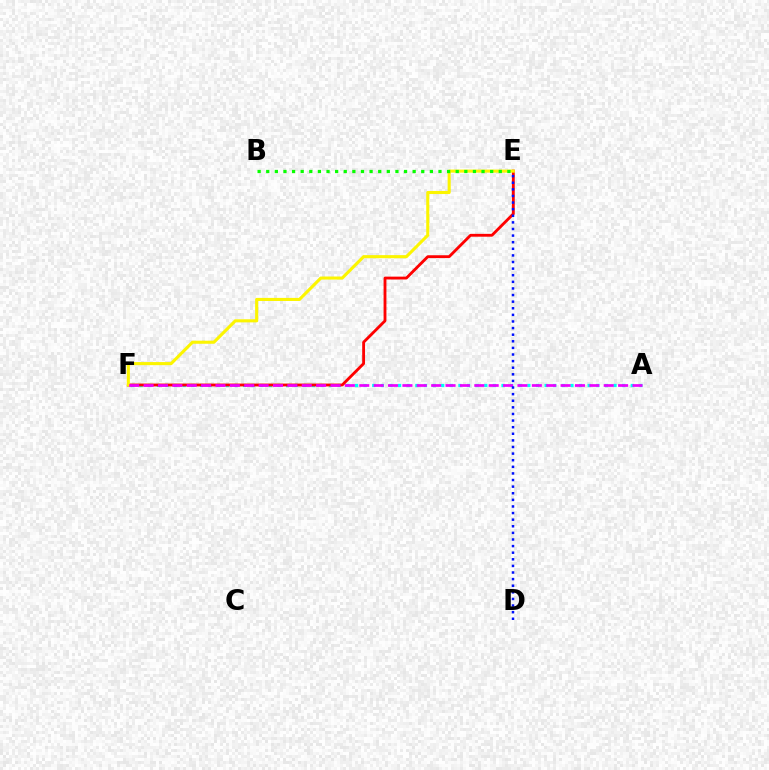{('A', 'F'): [{'color': '#00fff6', 'line_style': 'dotted', 'thickness': 2.34}, {'color': '#ee00ff', 'line_style': 'dashed', 'thickness': 1.95}], ('E', 'F'): [{'color': '#ff0000', 'line_style': 'solid', 'thickness': 2.05}, {'color': '#fcf500', 'line_style': 'solid', 'thickness': 2.22}], ('D', 'E'): [{'color': '#0010ff', 'line_style': 'dotted', 'thickness': 1.79}], ('B', 'E'): [{'color': '#08ff00', 'line_style': 'dotted', 'thickness': 2.34}]}